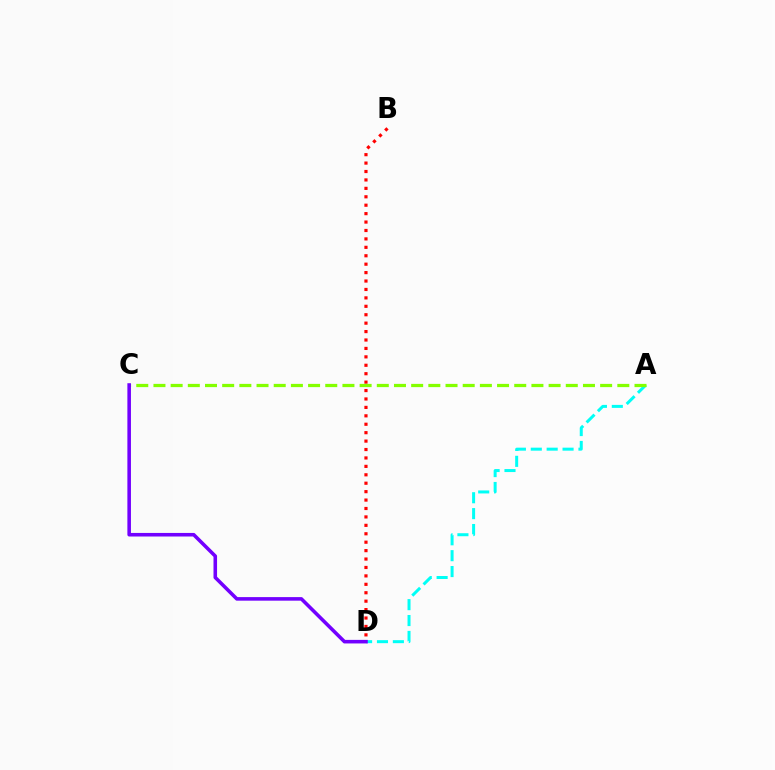{('B', 'D'): [{'color': '#ff0000', 'line_style': 'dotted', 'thickness': 2.29}], ('A', 'D'): [{'color': '#00fff6', 'line_style': 'dashed', 'thickness': 2.16}], ('A', 'C'): [{'color': '#84ff00', 'line_style': 'dashed', 'thickness': 2.33}], ('C', 'D'): [{'color': '#7200ff', 'line_style': 'solid', 'thickness': 2.57}]}